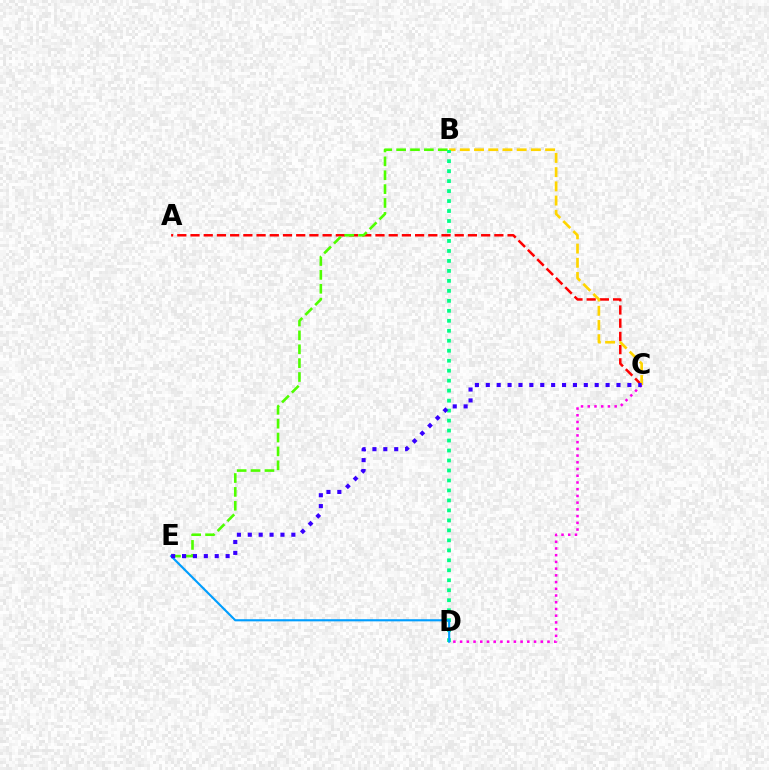{('A', 'C'): [{'color': '#ff0000', 'line_style': 'dashed', 'thickness': 1.79}], ('B', 'E'): [{'color': '#4fff00', 'line_style': 'dashed', 'thickness': 1.89}], ('B', 'C'): [{'color': '#ffd500', 'line_style': 'dashed', 'thickness': 1.93}], ('C', 'D'): [{'color': '#ff00ed', 'line_style': 'dotted', 'thickness': 1.83}], ('B', 'D'): [{'color': '#00ff86', 'line_style': 'dotted', 'thickness': 2.71}], ('D', 'E'): [{'color': '#009eff', 'line_style': 'solid', 'thickness': 1.54}], ('C', 'E'): [{'color': '#3700ff', 'line_style': 'dotted', 'thickness': 2.96}]}